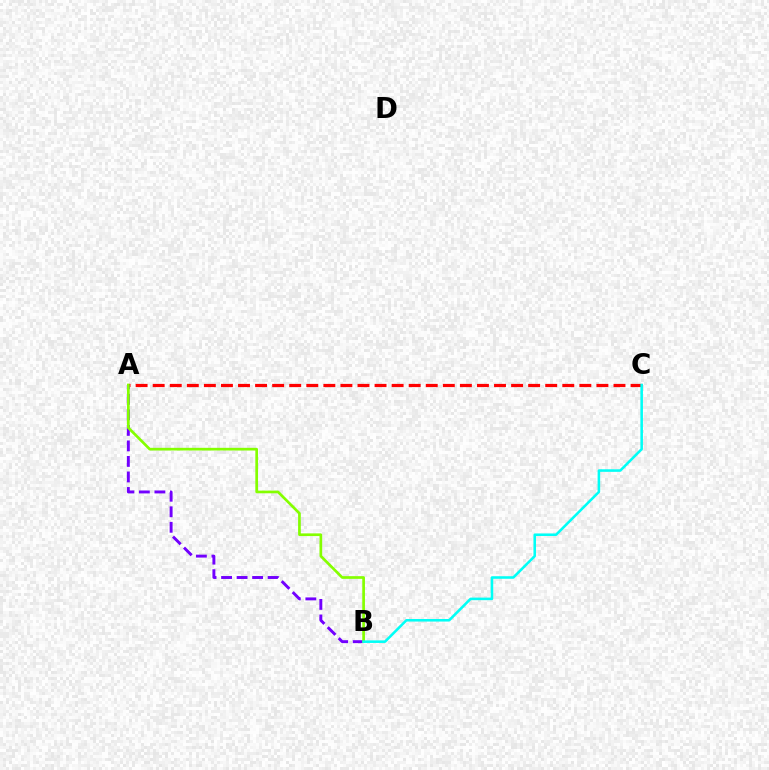{('A', 'C'): [{'color': '#ff0000', 'line_style': 'dashed', 'thickness': 2.32}], ('A', 'B'): [{'color': '#7200ff', 'line_style': 'dashed', 'thickness': 2.11}, {'color': '#84ff00', 'line_style': 'solid', 'thickness': 1.94}], ('B', 'C'): [{'color': '#00fff6', 'line_style': 'solid', 'thickness': 1.84}]}